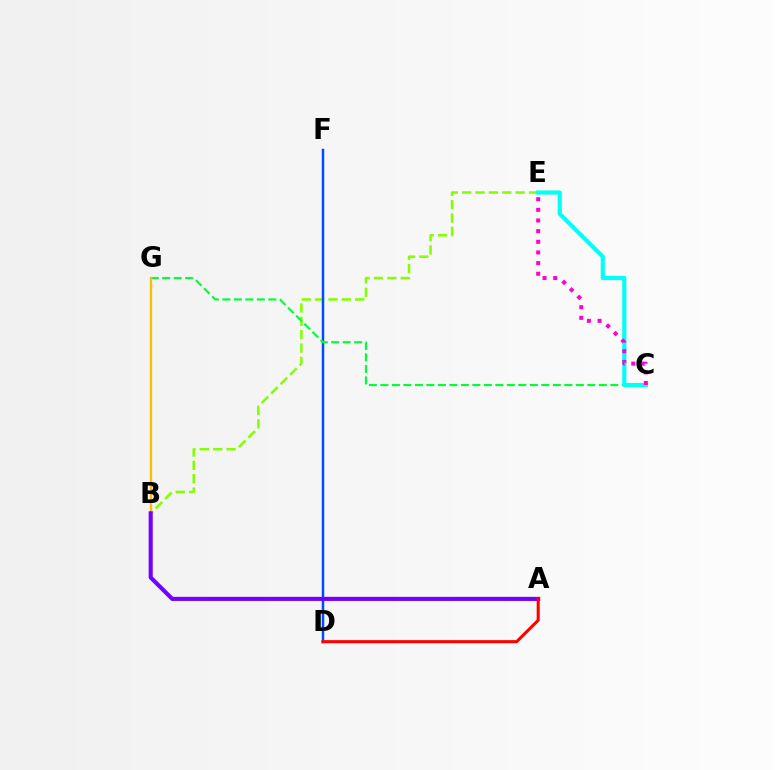{('B', 'E'): [{'color': '#84ff00', 'line_style': 'dashed', 'thickness': 1.82}], ('D', 'F'): [{'color': '#004bff', 'line_style': 'solid', 'thickness': 1.79}], ('C', 'G'): [{'color': '#00ff39', 'line_style': 'dashed', 'thickness': 1.56}], ('B', 'G'): [{'color': '#ffbd00', 'line_style': 'solid', 'thickness': 1.7}], ('A', 'B'): [{'color': '#7200ff', 'line_style': 'solid', 'thickness': 2.95}], ('C', 'E'): [{'color': '#00fff6', 'line_style': 'solid', 'thickness': 2.98}, {'color': '#ff00cf', 'line_style': 'dotted', 'thickness': 2.89}], ('A', 'D'): [{'color': '#ff0000', 'line_style': 'solid', 'thickness': 2.21}]}